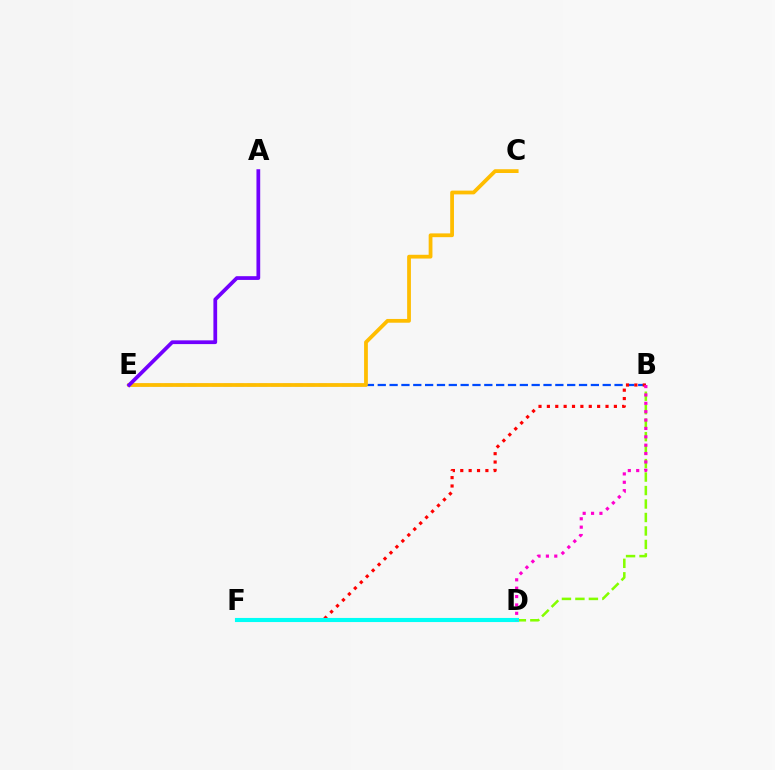{('B', 'E'): [{'color': '#004bff', 'line_style': 'dashed', 'thickness': 1.61}], ('D', 'F'): [{'color': '#00ff39', 'line_style': 'dashed', 'thickness': 2.53}, {'color': '#00fff6', 'line_style': 'solid', 'thickness': 2.95}], ('B', 'D'): [{'color': '#84ff00', 'line_style': 'dashed', 'thickness': 1.83}, {'color': '#ff00cf', 'line_style': 'dotted', 'thickness': 2.27}], ('B', 'F'): [{'color': '#ff0000', 'line_style': 'dotted', 'thickness': 2.28}], ('C', 'E'): [{'color': '#ffbd00', 'line_style': 'solid', 'thickness': 2.72}], ('A', 'E'): [{'color': '#7200ff', 'line_style': 'solid', 'thickness': 2.7}]}